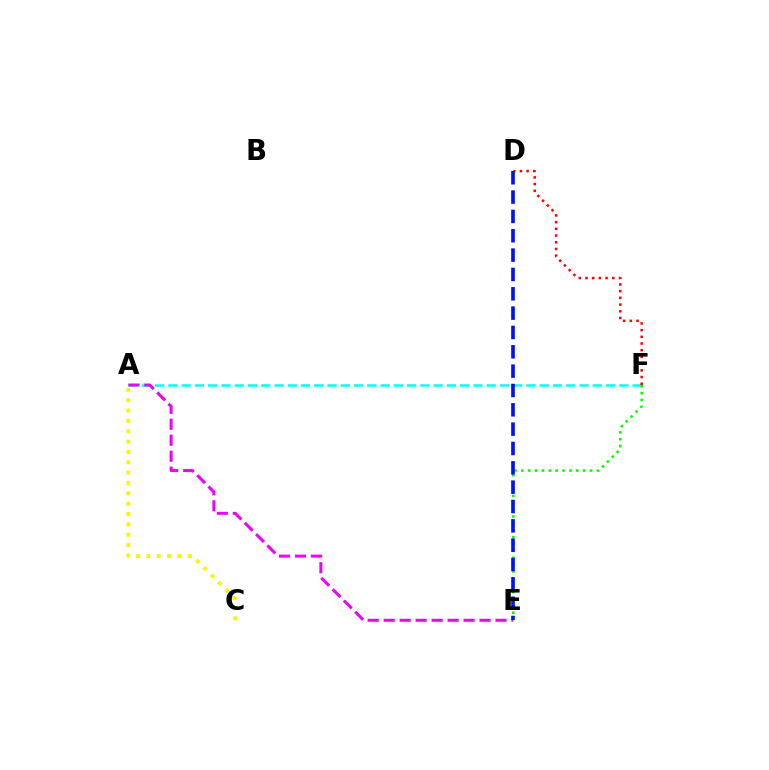{('A', 'F'): [{'color': '#00fff6', 'line_style': 'dashed', 'thickness': 1.8}], ('D', 'F'): [{'color': '#ff0000', 'line_style': 'dotted', 'thickness': 1.82}], ('A', 'C'): [{'color': '#fcf500', 'line_style': 'dotted', 'thickness': 2.81}], ('A', 'E'): [{'color': '#ee00ff', 'line_style': 'dashed', 'thickness': 2.17}], ('E', 'F'): [{'color': '#08ff00', 'line_style': 'dotted', 'thickness': 1.87}], ('D', 'E'): [{'color': '#0010ff', 'line_style': 'dashed', 'thickness': 2.63}]}